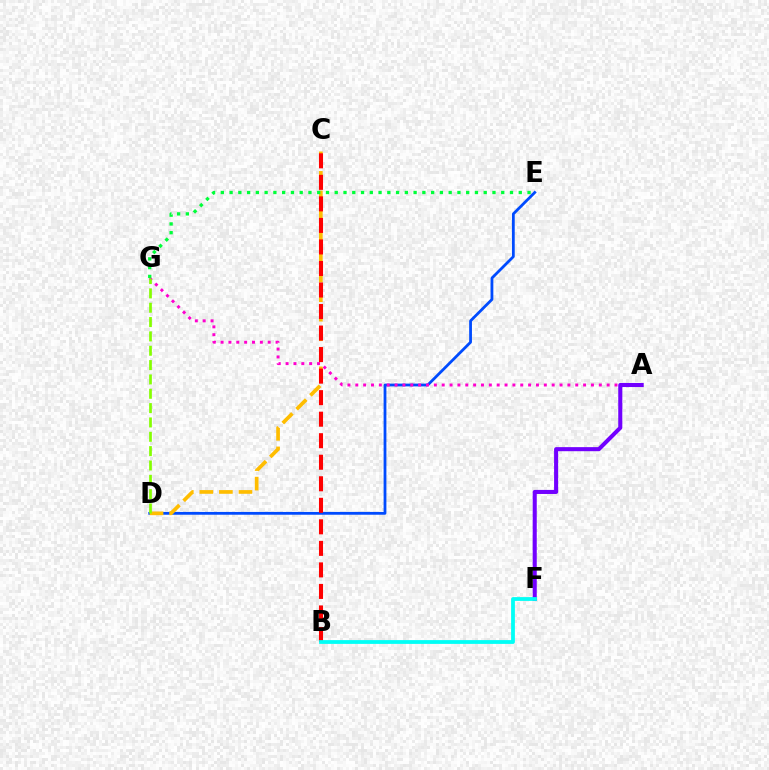{('D', 'E'): [{'color': '#004bff', 'line_style': 'solid', 'thickness': 2.01}], ('A', 'G'): [{'color': '#ff00cf', 'line_style': 'dotted', 'thickness': 2.13}], ('C', 'D'): [{'color': '#ffbd00', 'line_style': 'dashed', 'thickness': 2.66}], ('A', 'F'): [{'color': '#7200ff', 'line_style': 'solid', 'thickness': 2.92}], ('E', 'G'): [{'color': '#00ff39', 'line_style': 'dotted', 'thickness': 2.38}], ('B', 'C'): [{'color': '#ff0000', 'line_style': 'dashed', 'thickness': 2.92}], ('D', 'G'): [{'color': '#84ff00', 'line_style': 'dashed', 'thickness': 1.95}], ('B', 'F'): [{'color': '#00fff6', 'line_style': 'solid', 'thickness': 2.72}]}